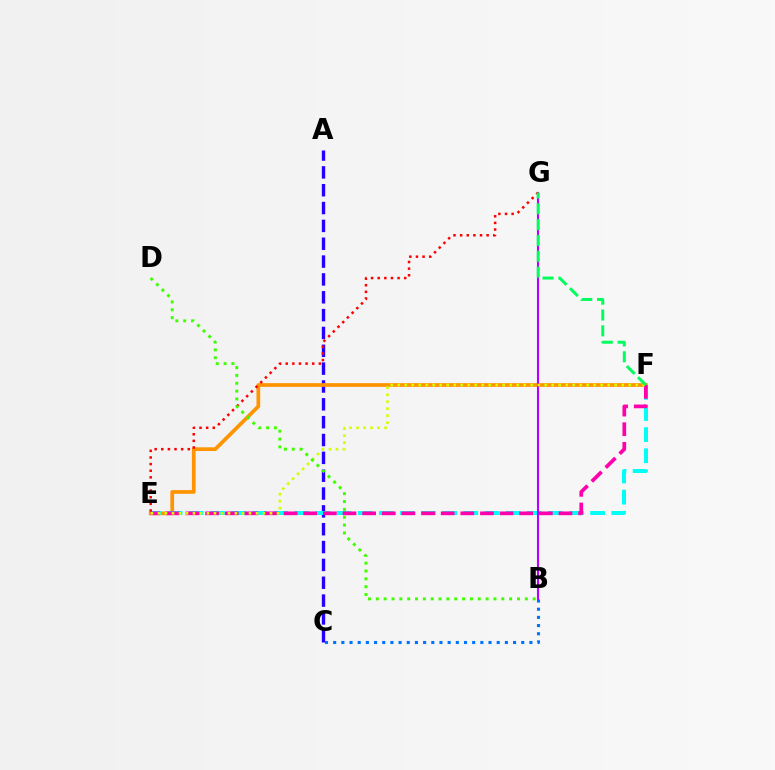{('B', 'C'): [{'color': '#0074ff', 'line_style': 'dotted', 'thickness': 2.22}], ('A', 'C'): [{'color': '#2500ff', 'line_style': 'dashed', 'thickness': 2.42}], ('E', 'F'): [{'color': '#ff9400', 'line_style': 'solid', 'thickness': 2.67}, {'color': '#00fff6', 'line_style': 'dashed', 'thickness': 2.87}, {'color': '#ff00ac', 'line_style': 'dashed', 'thickness': 2.67}, {'color': '#d1ff00', 'line_style': 'dotted', 'thickness': 1.9}], ('B', 'G'): [{'color': '#b900ff', 'line_style': 'solid', 'thickness': 1.51}], ('E', 'G'): [{'color': '#ff0000', 'line_style': 'dotted', 'thickness': 1.8}], ('F', 'G'): [{'color': '#00ff5c', 'line_style': 'dashed', 'thickness': 2.15}], ('B', 'D'): [{'color': '#3dff00', 'line_style': 'dotted', 'thickness': 2.13}]}